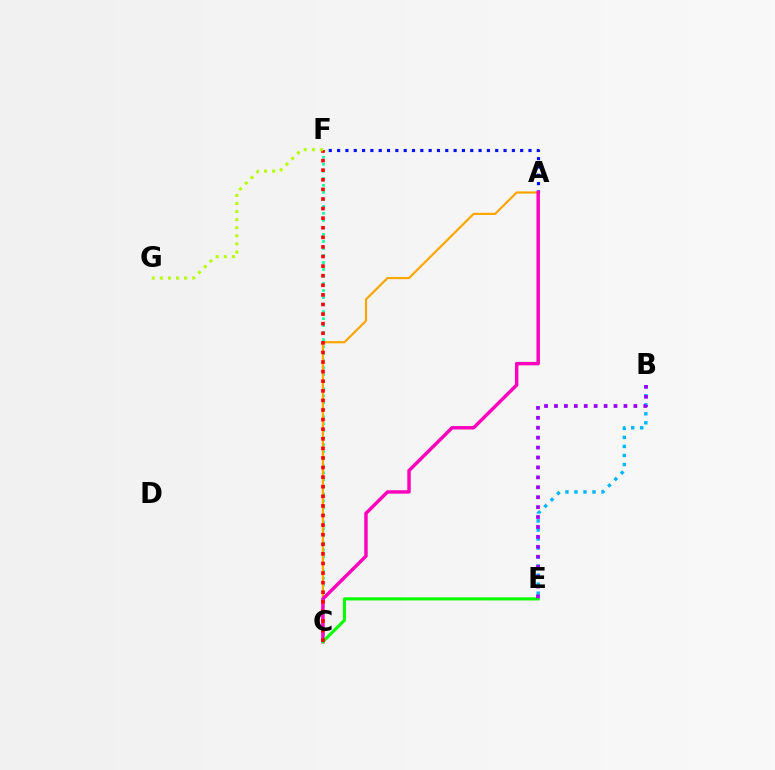{('C', 'F'): [{'color': '#00ff9d', 'line_style': 'dotted', 'thickness': 1.91}, {'color': '#ff0000', 'line_style': 'dotted', 'thickness': 2.61}], ('B', 'E'): [{'color': '#00b5ff', 'line_style': 'dotted', 'thickness': 2.45}, {'color': '#9b00ff', 'line_style': 'dotted', 'thickness': 2.7}], ('A', 'C'): [{'color': '#ffa500', 'line_style': 'solid', 'thickness': 1.58}, {'color': '#ff00bd', 'line_style': 'solid', 'thickness': 2.48}], ('A', 'F'): [{'color': '#0010ff', 'line_style': 'dotted', 'thickness': 2.26}], ('C', 'E'): [{'color': '#08ff00', 'line_style': 'solid', 'thickness': 2.22}], ('F', 'G'): [{'color': '#b3ff00', 'line_style': 'dotted', 'thickness': 2.2}]}